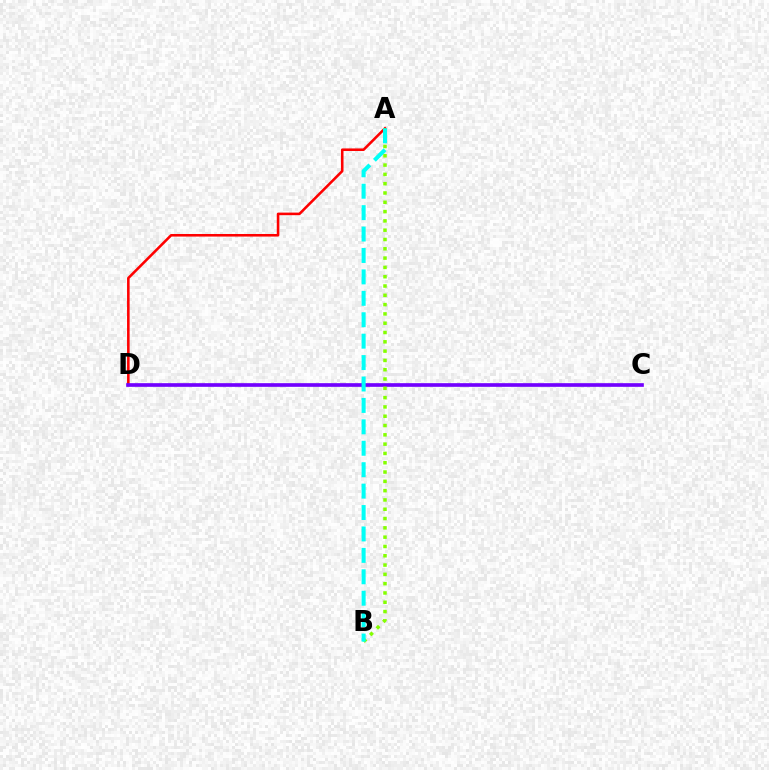{('A', 'D'): [{'color': '#ff0000', 'line_style': 'solid', 'thickness': 1.85}], ('C', 'D'): [{'color': '#7200ff', 'line_style': 'solid', 'thickness': 2.63}], ('A', 'B'): [{'color': '#84ff00', 'line_style': 'dotted', 'thickness': 2.53}, {'color': '#00fff6', 'line_style': 'dashed', 'thickness': 2.91}]}